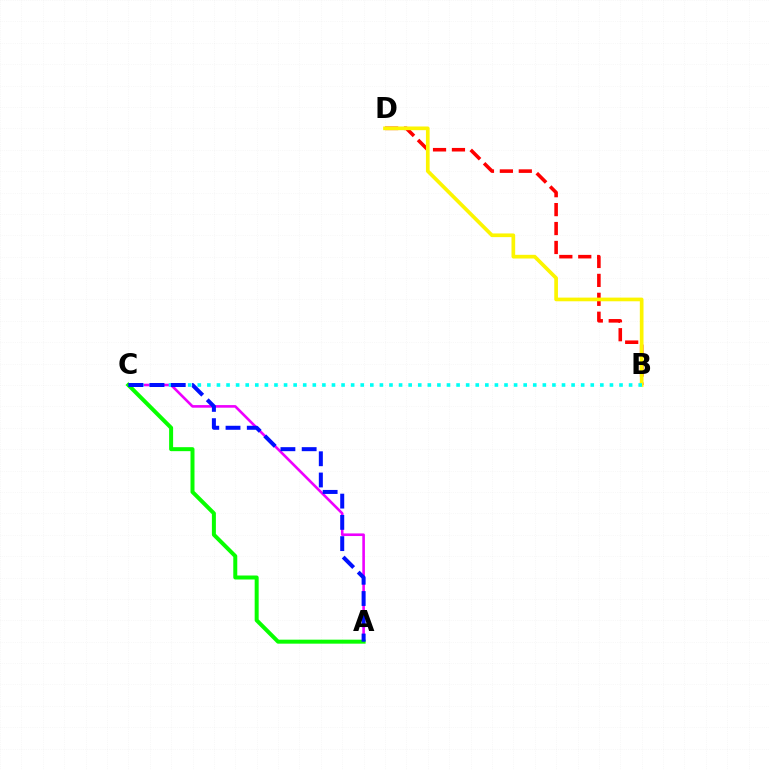{('B', 'D'): [{'color': '#ff0000', 'line_style': 'dashed', 'thickness': 2.57}, {'color': '#fcf500', 'line_style': 'solid', 'thickness': 2.65}], ('A', 'C'): [{'color': '#ee00ff', 'line_style': 'solid', 'thickness': 1.88}, {'color': '#08ff00', 'line_style': 'solid', 'thickness': 2.87}, {'color': '#0010ff', 'line_style': 'dashed', 'thickness': 2.89}], ('B', 'C'): [{'color': '#00fff6', 'line_style': 'dotted', 'thickness': 2.6}]}